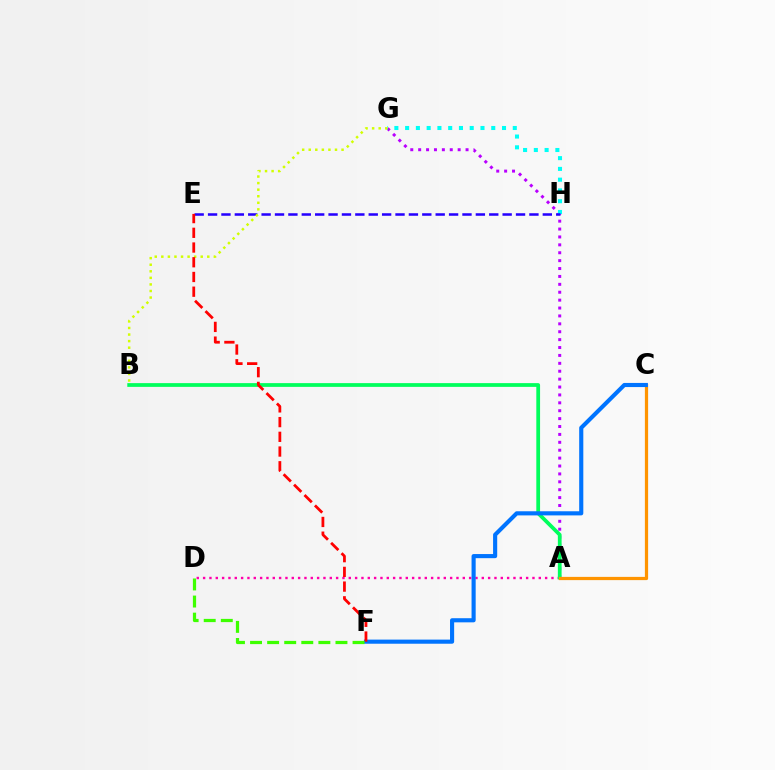{('A', 'D'): [{'color': '#ff00ac', 'line_style': 'dotted', 'thickness': 1.72}], ('A', 'G'): [{'color': '#b900ff', 'line_style': 'dotted', 'thickness': 2.15}], ('A', 'B'): [{'color': '#00ff5c', 'line_style': 'solid', 'thickness': 2.7}], ('G', 'H'): [{'color': '#00fff6', 'line_style': 'dotted', 'thickness': 2.92}], ('A', 'C'): [{'color': '#ff9400', 'line_style': 'solid', 'thickness': 2.33}], ('C', 'F'): [{'color': '#0074ff', 'line_style': 'solid', 'thickness': 2.97}], ('E', 'H'): [{'color': '#2500ff', 'line_style': 'dashed', 'thickness': 1.82}], ('B', 'G'): [{'color': '#d1ff00', 'line_style': 'dotted', 'thickness': 1.78}], ('E', 'F'): [{'color': '#ff0000', 'line_style': 'dashed', 'thickness': 2.0}], ('D', 'F'): [{'color': '#3dff00', 'line_style': 'dashed', 'thickness': 2.32}]}